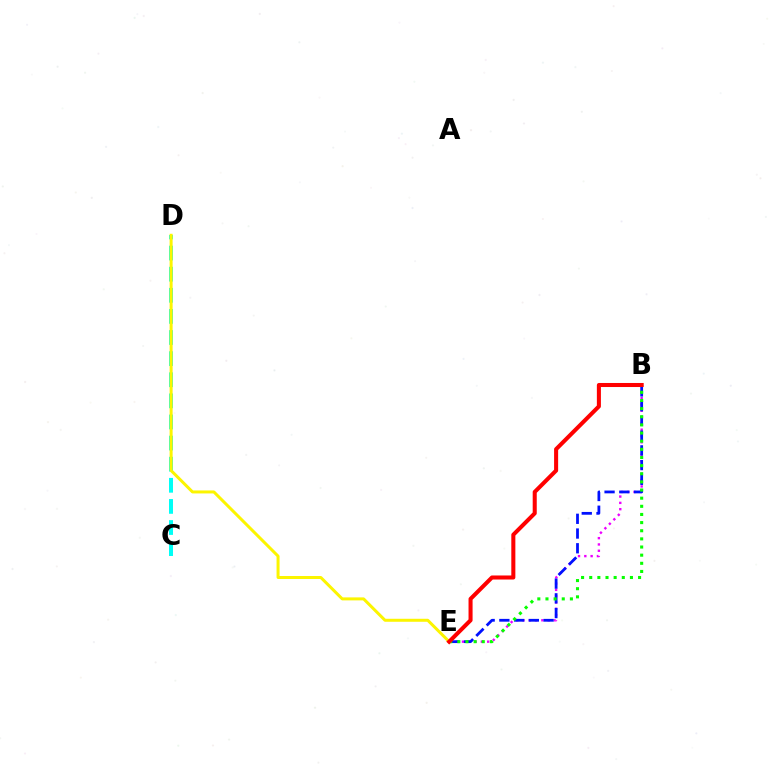{('C', 'D'): [{'color': '#00fff6', 'line_style': 'dashed', 'thickness': 2.87}], ('B', 'E'): [{'color': '#ee00ff', 'line_style': 'dotted', 'thickness': 1.71}, {'color': '#0010ff', 'line_style': 'dashed', 'thickness': 2.0}, {'color': '#08ff00', 'line_style': 'dotted', 'thickness': 2.21}, {'color': '#ff0000', 'line_style': 'solid', 'thickness': 2.92}], ('D', 'E'): [{'color': '#fcf500', 'line_style': 'solid', 'thickness': 2.16}]}